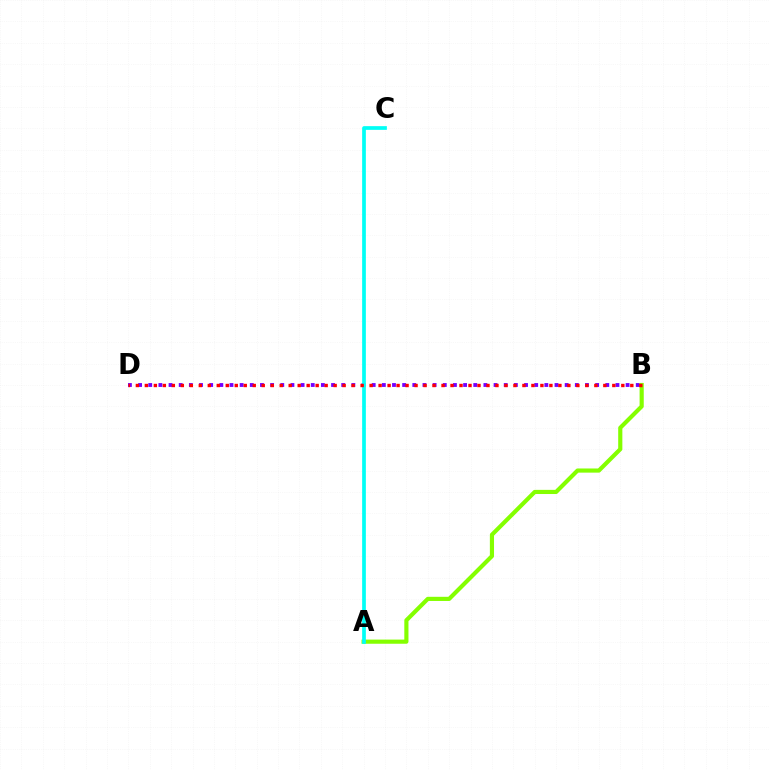{('B', 'D'): [{'color': '#7200ff', 'line_style': 'dotted', 'thickness': 2.76}, {'color': '#ff0000', 'line_style': 'dotted', 'thickness': 2.44}], ('A', 'B'): [{'color': '#84ff00', 'line_style': 'solid', 'thickness': 2.99}], ('A', 'C'): [{'color': '#00fff6', 'line_style': 'solid', 'thickness': 2.67}]}